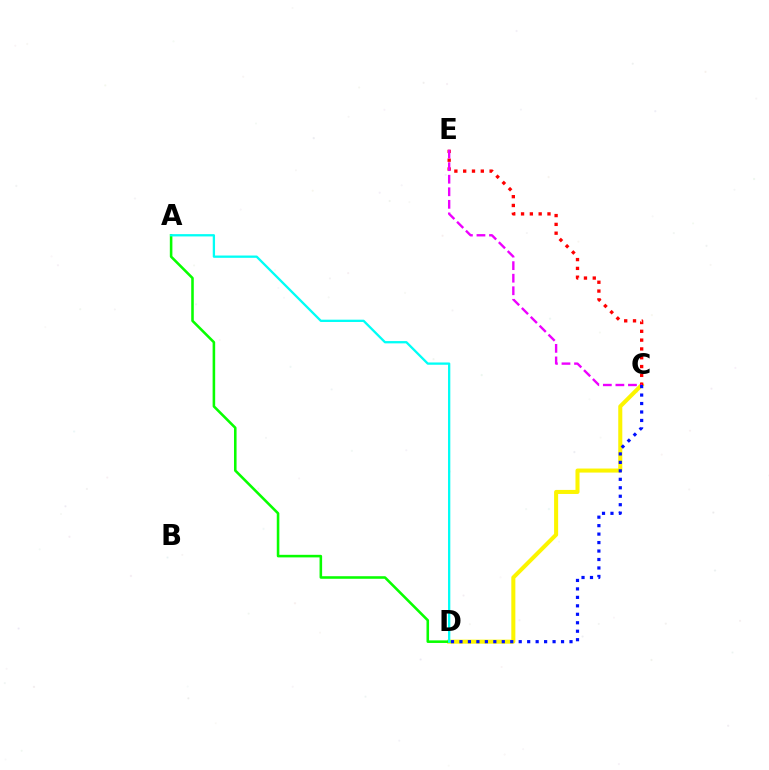{('C', 'D'): [{'color': '#fcf500', 'line_style': 'solid', 'thickness': 2.91}, {'color': '#0010ff', 'line_style': 'dotted', 'thickness': 2.3}], ('C', 'E'): [{'color': '#ff0000', 'line_style': 'dotted', 'thickness': 2.39}, {'color': '#ee00ff', 'line_style': 'dashed', 'thickness': 1.71}], ('A', 'D'): [{'color': '#08ff00', 'line_style': 'solid', 'thickness': 1.85}, {'color': '#00fff6', 'line_style': 'solid', 'thickness': 1.65}]}